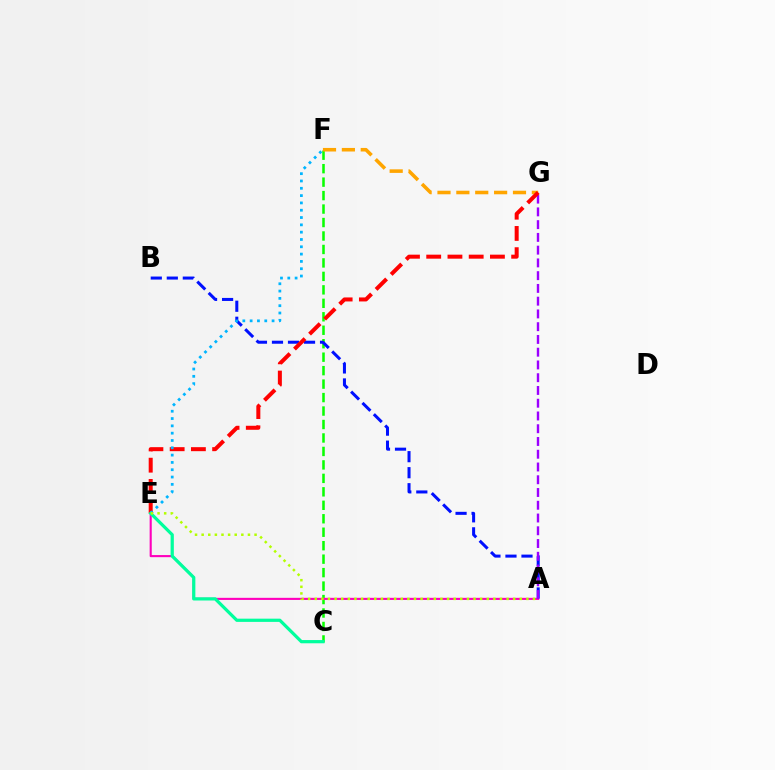{('C', 'F'): [{'color': '#08ff00', 'line_style': 'dashed', 'thickness': 1.83}], ('A', 'B'): [{'color': '#0010ff', 'line_style': 'dashed', 'thickness': 2.18}], ('A', 'E'): [{'color': '#ff00bd', 'line_style': 'solid', 'thickness': 1.52}, {'color': '#b3ff00', 'line_style': 'dotted', 'thickness': 1.8}], ('F', 'G'): [{'color': '#ffa500', 'line_style': 'dashed', 'thickness': 2.56}], ('A', 'G'): [{'color': '#9b00ff', 'line_style': 'dashed', 'thickness': 1.73}], ('E', 'G'): [{'color': '#ff0000', 'line_style': 'dashed', 'thickness': 2.89}], ('E', 'F'): [{'color': '#00b5ff', 'line_style': 'dotted', 'thickness': 1.99}], ('C', 'E'): [{'color': '#00ff9d', 'line_style': 'solid', 'thickness': 2.32}]}